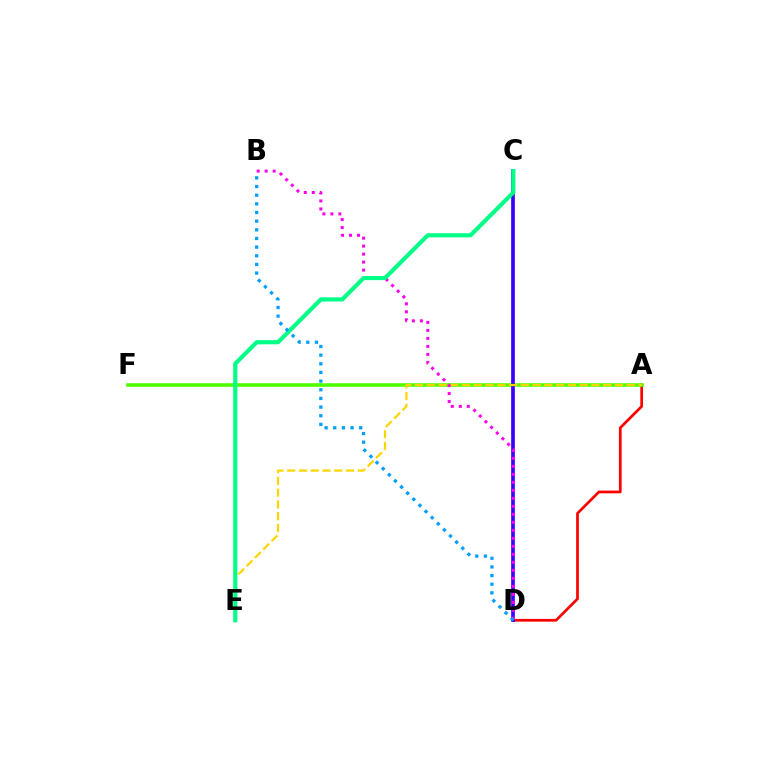{('A', 'D'): [{'color': '#ff0000', 'line_style': 'solid', 'thickness': 1.95}], ('A', 'F'): [{'color': '#4fff00', 'line_style': 'solid', 'thickness': 2.58}], ('C', 'D'): [{'color': '#3700ff', 'line_style': 'solid', 'thickness': 2.64}], ('A', 'E'): [{'color': '#ffd500', 'line_style': 'dashed', 'thickness': 1.6}], ('B', 'D'): [{'color': '#ff00ed', 'line_style': 'dotted', 'thickness': 2.17}, {'color': '#009eff', 'line_style': 'dotted', 'thickness': 2.35}], ('C', 'E'): [{'color': '#00ff86', 'line_style': 'solid', 'thickness': 2.98}]}